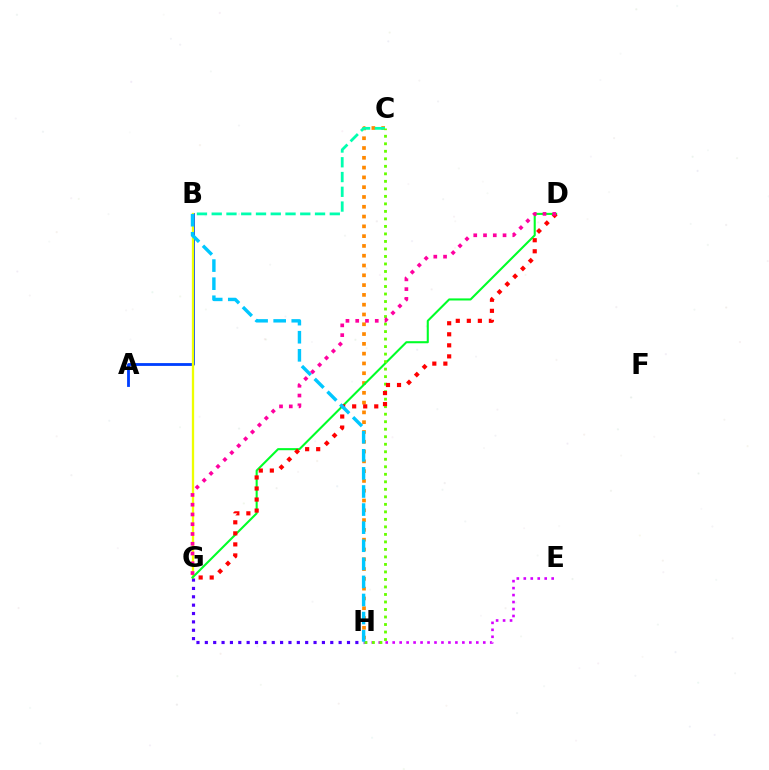{('A', 'B'): [{'color': '#003fff', 'line_style': 'solid', 'thickness': 2.03}], ('B', 'G'): [{'color': '#eeff00', 'line_style': 'solid', 'thickness': 1.66}], ('C', 'H'): [{'color': '#ff8800', 'line_style': 'dotted', 'thickness': 2.66}, {'color': '#66ff00', 'line_style': 'dotted', 'thickness': 2.04}], ('G', 'H'): [{'color': '#4f00ff', 'line_style': 'dotted', 'thickness': 2.27}], ('B', 'C'): [{'color': '#00ffaf', 'line_style': 'dashed', 'thickness': 2.01}], ('D', 'G'): [{'color': '#00ff27', 'line_style': 'solid', 'thickness': 1.5}, {'color': '#ff0000', 'line_style': 'dotted', 'thickness': 3.0}, {'color': '#ff00a0', 'line_style': 'dotted', 'thickness': 2.65}], ('E', 'H'): [{'color': '#d600ff', 'line_style': 'dotted', 'thickness': 1.89}], ('B', 'H'): [{'color': '#00c7ff', 'line_style': 'dashed', 'thickness': 2.46}]}